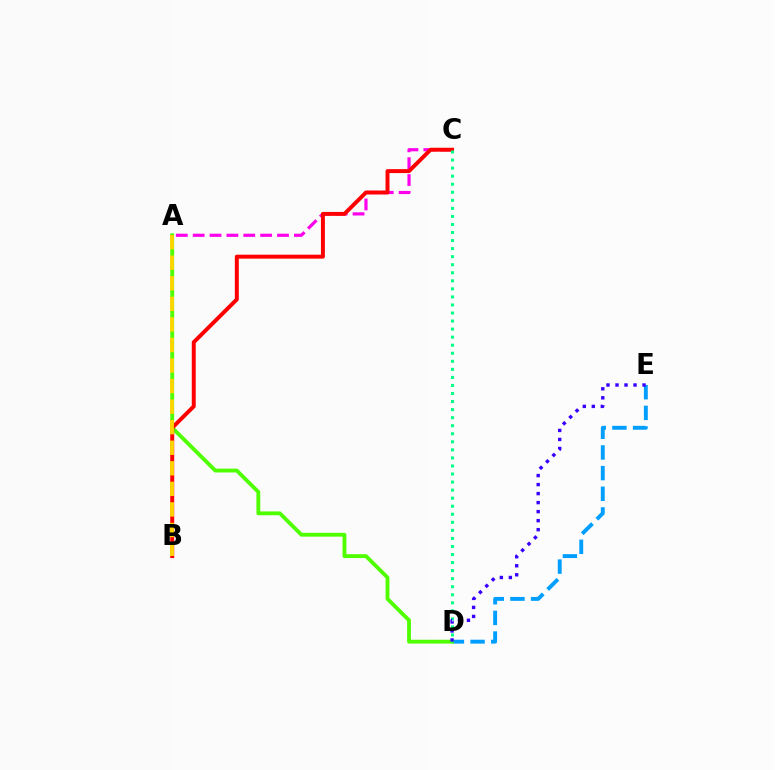{('A', 'C'): [{'color': '#ff00ed', 'line_style': 'dashed', 'thickness': 2.29}], ('D', 'E'): [{'color': '#009eff', 'line_style': 'dashed', 'thickness': 2.81}, {'color': '#3700ff', 'line_style': 'dotted', 'thickness': 2.45}], ('A', 'D'): [{'color': '#4fff00', 'line_style': 'solid', 'thickness': 2.76}], ('B', 'C'): [{'color': '#ff0000', 'line_style': 'solid', 'thickness': 2.84}], ('C', 'D'): [{'color': '#00ff86', 'line_style': 'dotted', 'thickness': 2.19}], ('A', 'B'): [{'color': '#ffd500', 'line_style': 'dashed', 'thickness': 2.79}]}